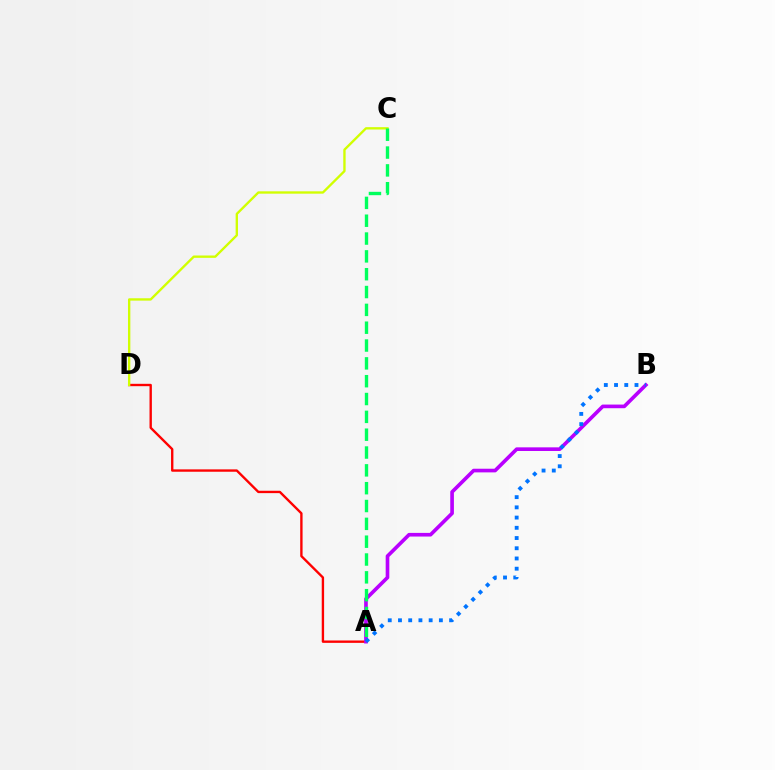{('A', 'D'): [{'color': '#ff0000', 'line_style': 'solid', 'thickness': 1.7}], ('A', 'B'): [{'color': '#b900ff', 'line_style': 'solid', 'thickness': 2.63}, {'color': '#0074ff', 'line_style': 'dotted', 'thickness': 2.78}], ('C', 'D'): [{'color': '#d1ff00', 'line_style': 'solid', 'thickness': 1.69}], ('A', 'C'): [{'color': '#00ff5c', 'line_style': 'dashed', 'thickness': 2.42}]}